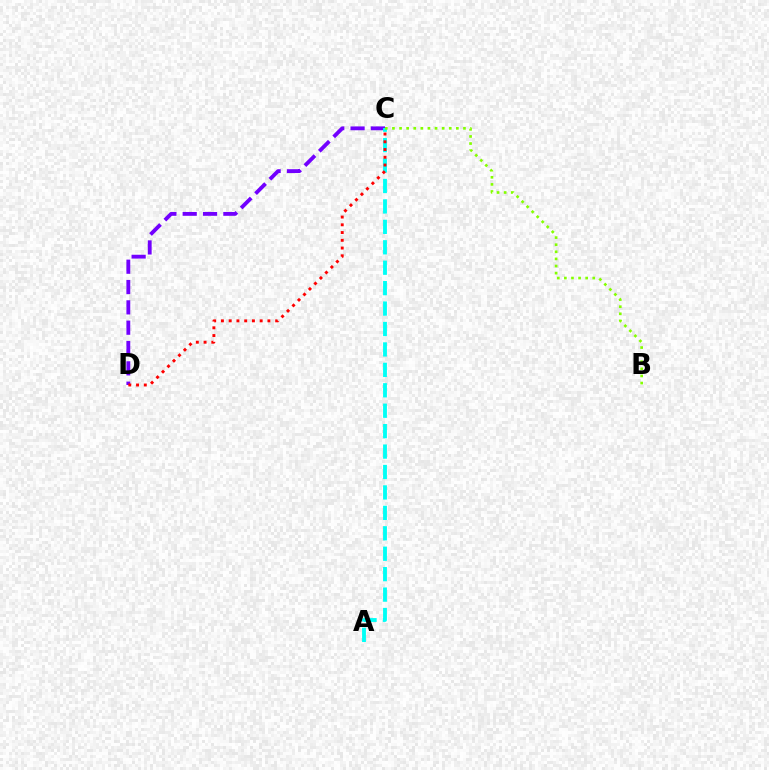{('C', 'D'): [{'color': '#7200ff', 'line_style': 'dashed', 'thickness': 2.76}, {'color': '#ff0000', 'line_style': 'dotted', 'thickness': 2.11}], ('A', 'C'): [{'color': '#00fff6', 'line_style': 'dashed', 'thickness': 2.78}], ('B', 'C'): [{'color': '#84ff00', 'line_style': 'dotted', 'thickness': 1.93}]}